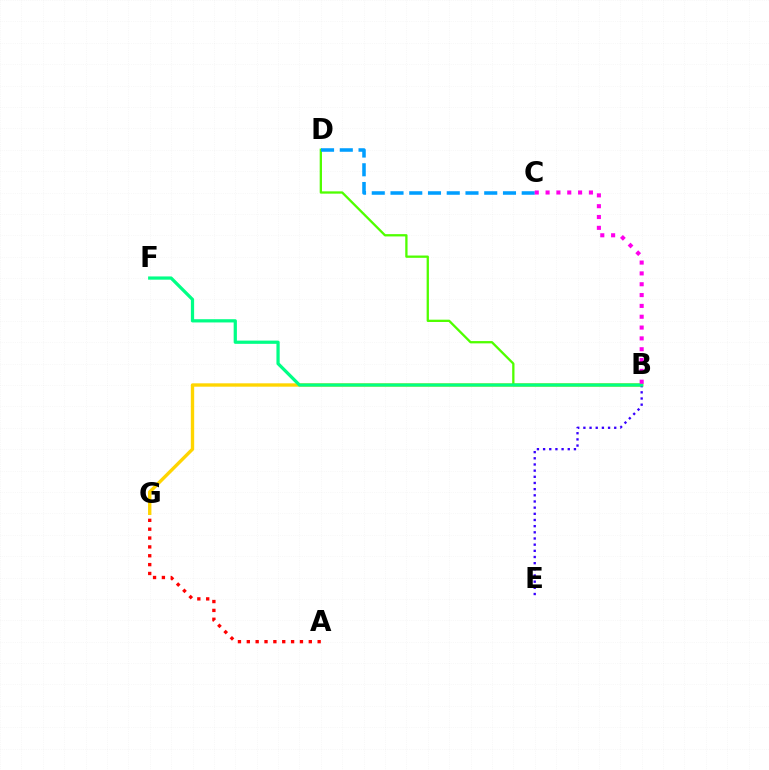{('B', 'G'): [{'color': '#ffd500', 'line_style': 'solid', 'thickness': 2.42}], ('B', 'D'): [{'color': '#4fff00', 'line_style': 'solid', 'thickness': 1.66}], ('B', 'E'): [{'color': '#3700ff', 'line_style': 'dotted', 'thickness': 1.68}], ('C', 'D'): [{'color': '#009eff', 'line_style': 'dashed', 'thickness': 2.55}], ('B', 'F'): [{'color': '#00ff86', 'line_style': 'solid', 'thickness': 2.33}], ('B', 'C'): [{'color': '#ff00ed', 'line_style': 'dotted', 'thickness': 2.94}], ('A', 'G'): [{'color': '#ff0000', 'line_style': 'dotted', 'thickness': 2.41}]}